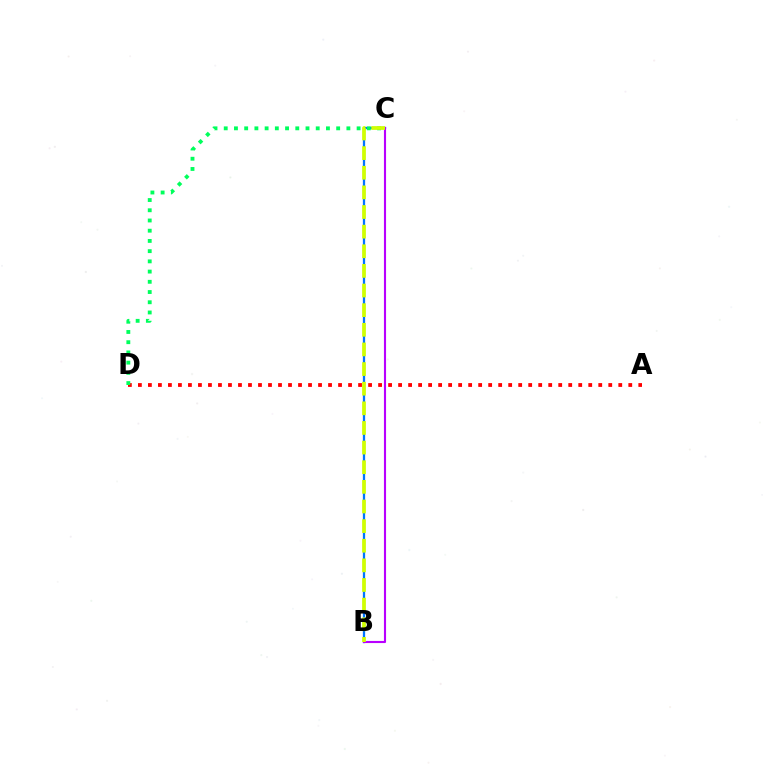{('B', 'C'): [{'color': '#0074ff', 'line_style': 'solid', 'thickness': 1.64}, {'color': '#b900ff', 'line_style': 'solid', 'thickness': 1.52}, {'color': '#d1ff00', 'line_style': 'dashed', 'thickness': 2.67}], ('A', 'D'): [{'color': '#ff0000', 'line_style': 'dotted', 'thickness': 2.72}], ('C', 'D'): [{'color': '#00ff5c', 'line_style': 'dotted', 'thickness': 2.78}]}